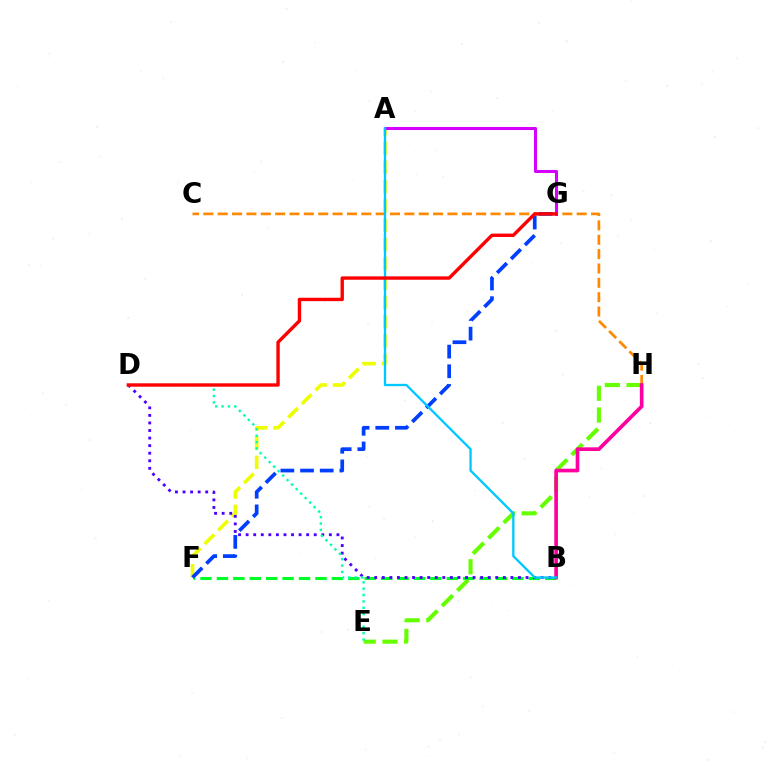{('C', 'H'): [{'color': '#ff8800', 'line_style': 'dashed', 'thickness': 1.95}], ('A', 'F'): [{'color': '#eeff00', 'line_style': 'dashed', 'thickness': 2.62}], ('E', 'H'): [{'color': '#66ff00', 'line_style': 'dashed', 'thickness': 2.95}], ('B', 'F'): [{'color': '#00ff27', 'line_style': 'dashed', 'thickness': 2.23}], ('B', 'D'): [{'color': '#4f00ff', 'line_style': 'dotted', 'thickness': 2.06}], ('B', 'H'): [{'color': '#ff00a0', 'line_style': 'solid', 'thickness': 2.64}], ('A', 'G'): [{'color': '#d600ff', 'line_style': 'solid', 'thickness': 2.2}], ('D', 'E'): [{'color': '#00ffaf', 'line_style': 'dotted', 'thickness': 1.73}], ('F', 'G'): [{'color': '#003fff', 'line_style': 'dashed', 'thickness': 2.67}], ('A', 'B'): [{'color': '#00c7ff', 'line_style': 'solid', 'thickness': 1.67}], ('D', 'G'): [{'color': '#ff0000', 'line_style': 'solid', 'thickness': 2.44}]}